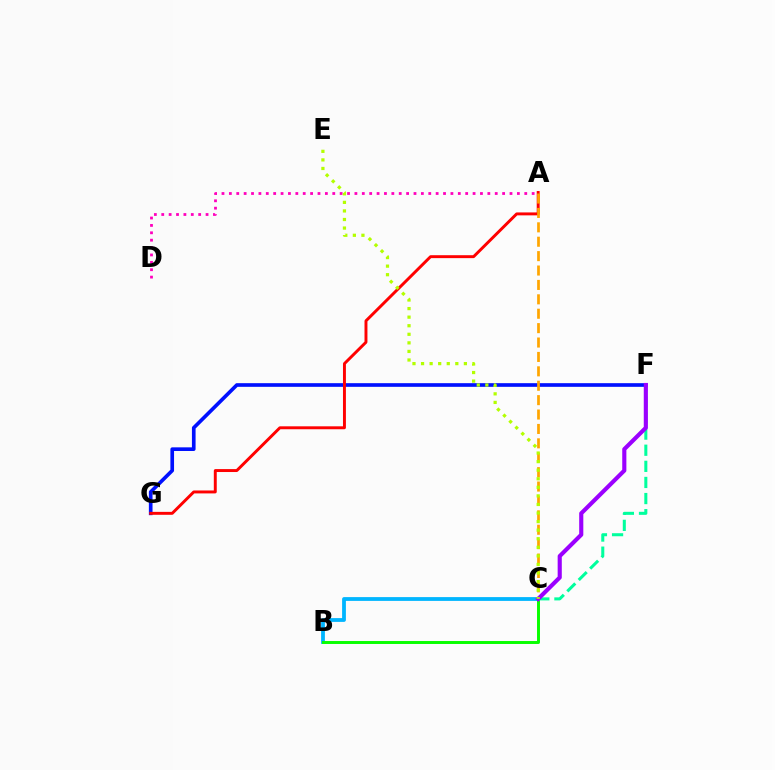{('B', 'C'): [{'color': '#00b5ff', 'line_style': 'solid', 'thickness': 2.74}, {'color': '#08ff00', 'line_style': 'solid', 'thickness': 2.12}], ('F', 'G'): [{'color': '#0010ff', 'line_style': 'solid', 'thickness': 2.63}], ('C', 'F'): [{'color': '#00ff9d', 'line_style': 'dashed', 'thickness': 2.19}, {'color': '#9b00ff', 'line_style': 'solid', 'thickness': 2.97}], ('A', 'G'): [{'color': '#ff0000', 'line_style': 'solid', 'thickness': 2.11}], ('A', 'D'): [{'color': '#ff00bd', 'line_style': 'dotted', 'thickness': 2.01}], ('A', 'C'): [{'color': '#ffa500', 'line_style': 'dashed', 'thickness': 1.96}], ('C', 'E'): [{'color': '#b3ff00', 'line_style': 'dotted', 'thickness': 2.33}]}